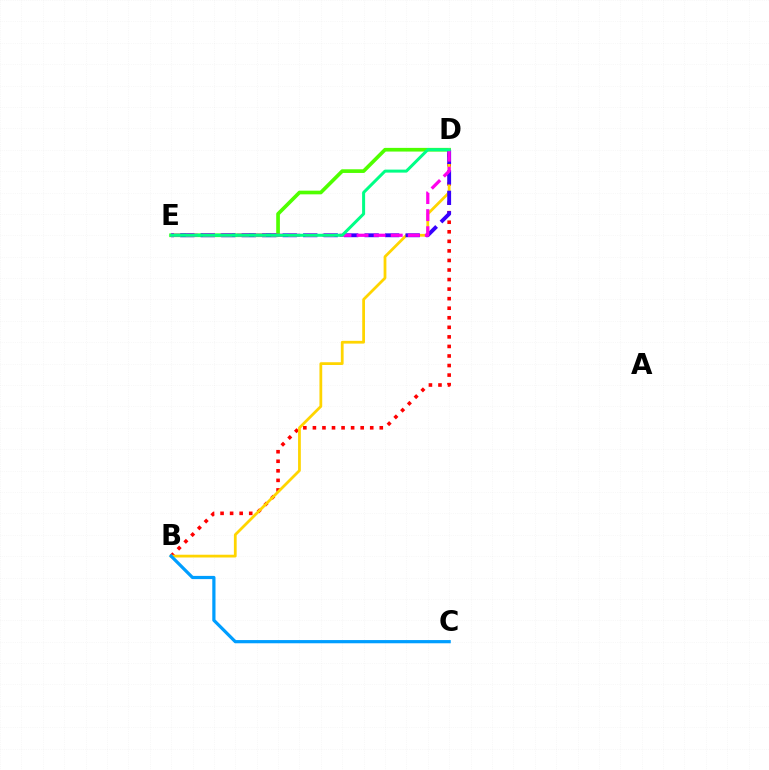{('D', 'E'): [{'color': '#4fff00', 'line_style': 'solid', 'thickness': 2.64}, {'color': '#3700ff', 'line_style': 'dashed', 'thickness': 2.78}, {'color': '#ff00ed', 'line_style': 'dashed', 'thickness': 2.32}, {'color': '#00ff86', 'line_style': 'solid', 'thickness': 2.17}], ('B', 'D'): [{'color': '#ff0000', 'line_style': 'dotted', 'thickness': 2.6}, {'color': '#ffd500', 'line_style': 'solid', 'thickness': 2.0}], ('B', 'C'): [{'color': '#009eff', 'line_style': 'solid', 'thickness': 2.31}]}